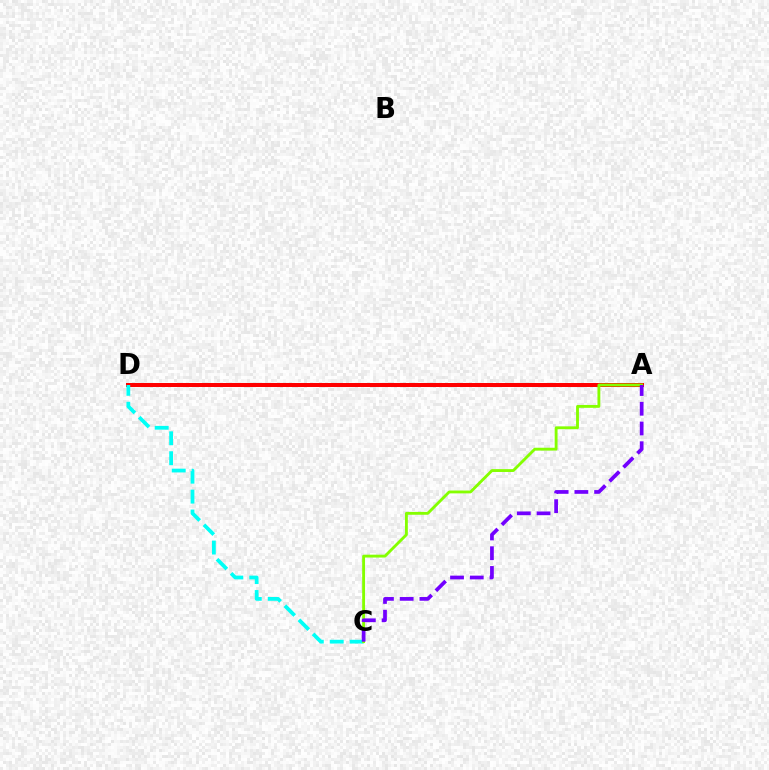{('A', 'D'): [{'color': '#ff0000', 'line_style': 'solid', 'thickness': 2.88}], ('C', 'D'): [{'color': '#00fff6', 'line_style': 'dashed', 'thickness': 2.71}], ('A', 'C'): [{'color': '#84ff00', 'line_style': 'solid', 'thickness': 2.05}, {'color': '#7200ff', 'line_style': 'dashed', 'thickness': 2.68}]}